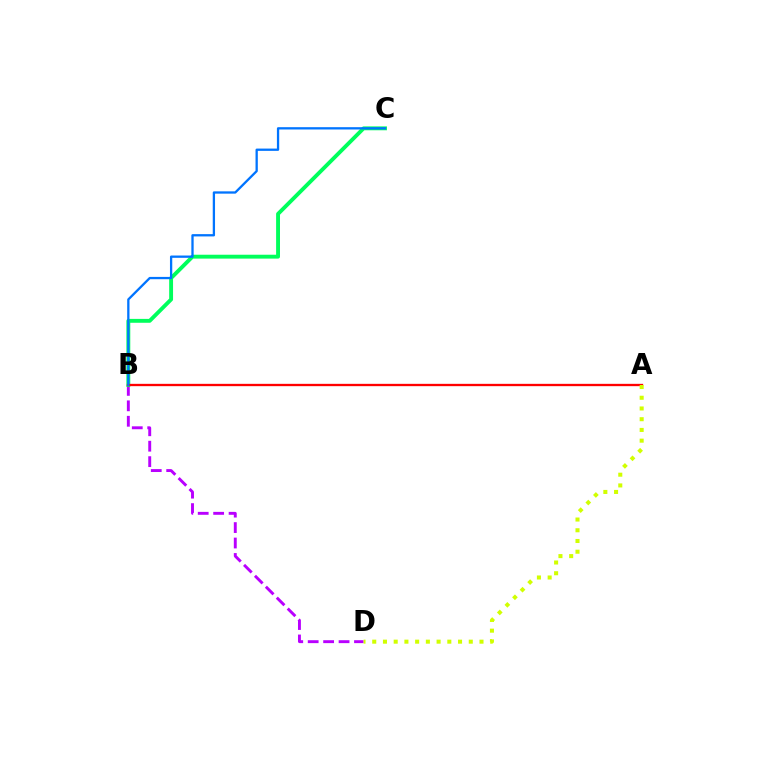{('B', 'D'): [{'color': '#b900ff', 'line_style': 'dashed', 'thickness': 2.1}], ('B', 'C'): [{'color': '#00ff5c', 'line_style': 'solid', 'thickness': 2.79}, {'color': '#0074ff', 'line_style': 'solid', 'thickness': 1.65}], ('A', 'B'): [{'color': '#ff0000', 'line_style': 'solid', 'thickness': 1.67}], ('A', 'D'): [{'color': '#d1ff00', 'line_style': 'dotted', 'thickness': 2.91}]}